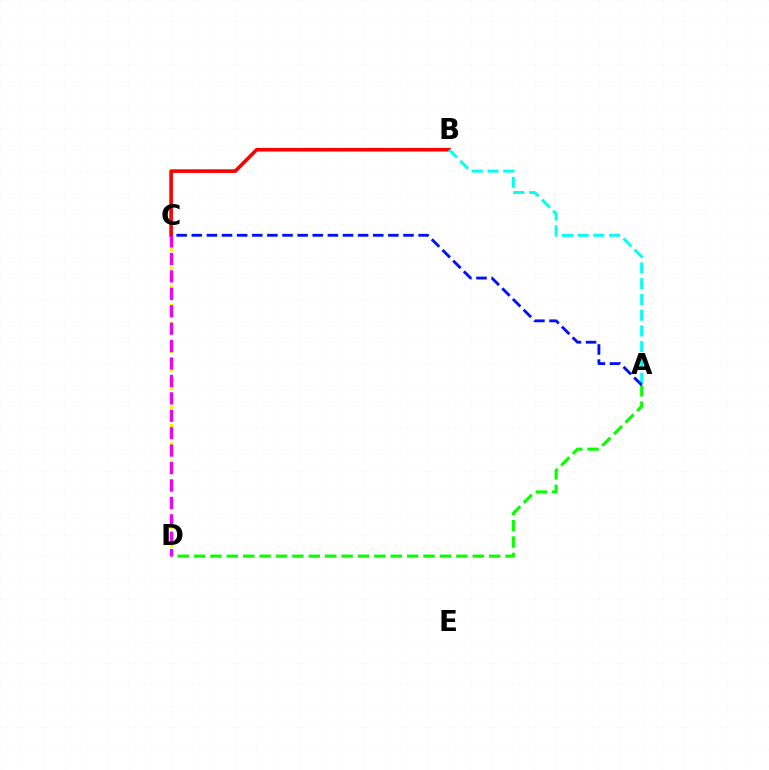{('A', 'D'): [{'color': '#08ff00', 'line_style': 'dashed', 'thickness': 2.23}], ('C', 'D'): [{'color': '#fcf500', 'line_style': 'dotted', 'thickness': 2.51}, {'color': '#ee00ff', 'line_style': 'dashed', 'thickness': 2.37}], ('B', 'C'): [{'color': '#ff0000', 'line_style': 'solid', 'thickness': 2.61}], ('A', 'B'): [{'color': '#00fff6', 'line_style': 'dashed', 'thickness': 2.14}], ('A', 'C'): [{'color': '#0010ff', 'line_style': 'dashed', 'thickness': 2.05}]}